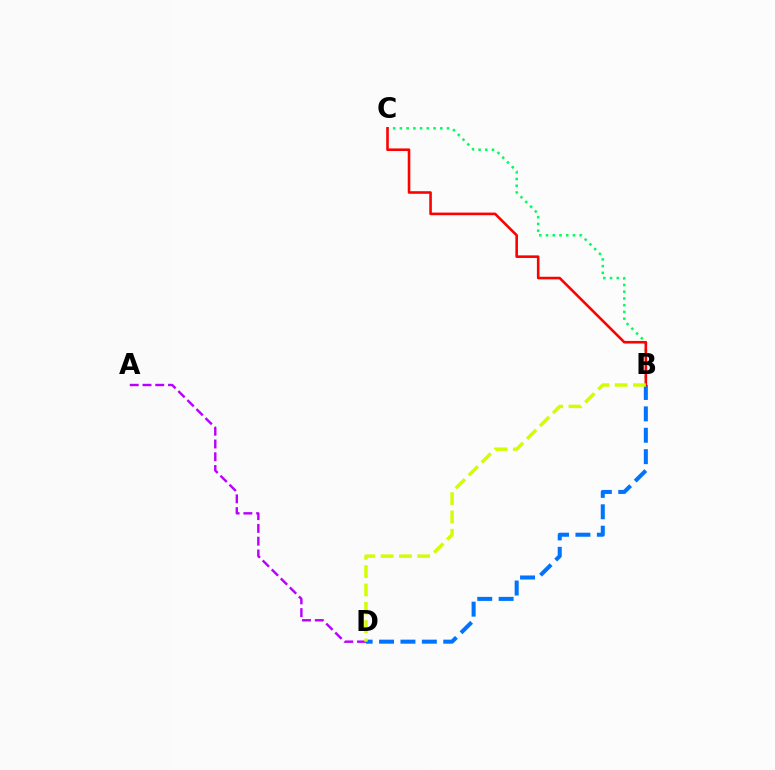{('A', 'D'): [{'color': '#b900ff', 'line_style': 'dashed', 'thickness': 1.73}], ('B', 'D'): [{'color': '#0074ff', 'line_style': 'dashed', 'thickness': 2.91}, {'color': '#d1ff00', 'line_style': 'dashed', 'thickness': 2.49}], ('B', 'C'): [{'color': '#00ff5c', 'line_style': 'dotted', 'thickness': 1.83}, {'color': '#ff0000', 'line_style': 'solid', 'thickness': 1.87}]}